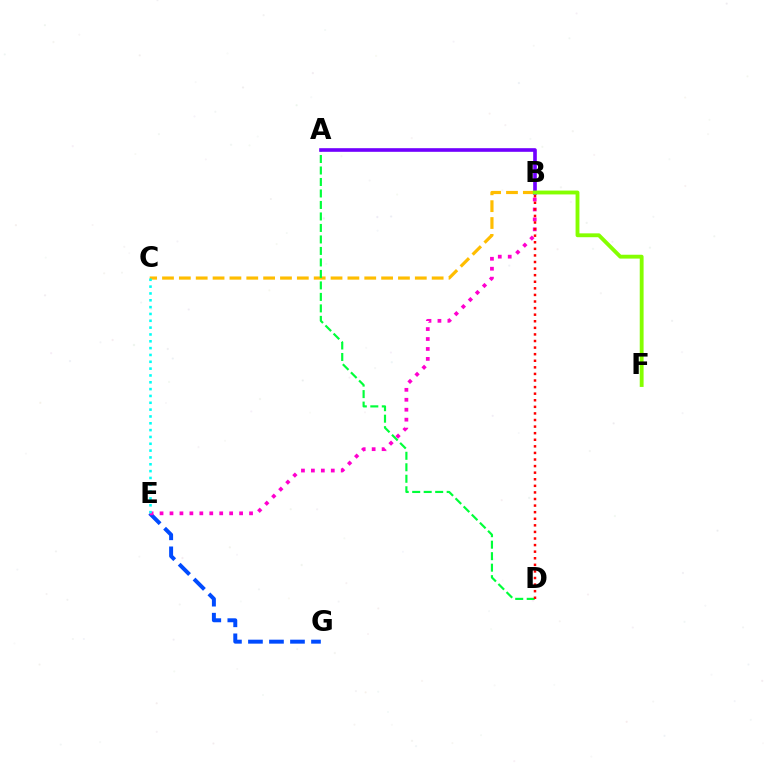{('B', 'C'): [{'color': '#ffbd00', 'line_style': 'dashed', 'thickness': 2.29}], ('A', 'D'): [{'color': '#00ff39', 'line_style': 'dashed', 'thickness': 1.56}], ('E', 'G'): [{'color': '#004bff', 'line_style': 'dashed', 'thickness': 2.85}], ('A', 'B'): [{'color': '#7200ff', 'line_style': 'solid', 'thickness': 2.62}], ('B', 'F'): [{'color': '#84ff00', 'line_style': 'solid', 'thickness': 2.78}], ('B', 'E'): [{'color': '#ff00cf', 'line_style': 'dotted', 'thickness': 2.7}], ('C', 'E'): [{'color': '#00fff6', 'line_style': 'dotted', 'thickness': 1.86}], ('B', 'D'): [{'color': '#ff0000', 'line_style': 'dotted', 'thickness': 1.79}]}